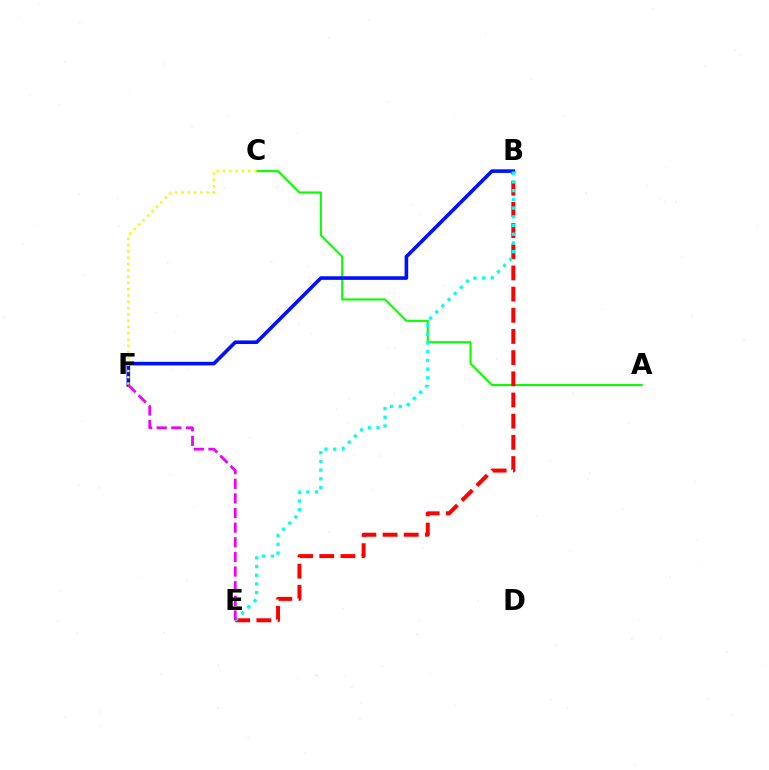{('A', 'C'): [{'color': '#08ff00', 'line_style': 'solid', 'thickness': 1.5}], ('B', 'F'): [{'color': '#0010ff', 'line_style': 'solid', 'thickness': 2.59}], ('B', 'E'): [{'color': '#ff0000', 'line_style': 'dashed', 'thickness': 2.88}, {'color': '#00fff6', 'line_style': 'dotted', 'thickness': 2.37}], ('C', 'F'): [{'color': '#fcf500', 'line_style': 'dotted', 'thickness': 1.71}], ('E', 'F'): [{'color': '#ee00ff', 'line_style': 'dashed', 'thickness': 1.99}]}